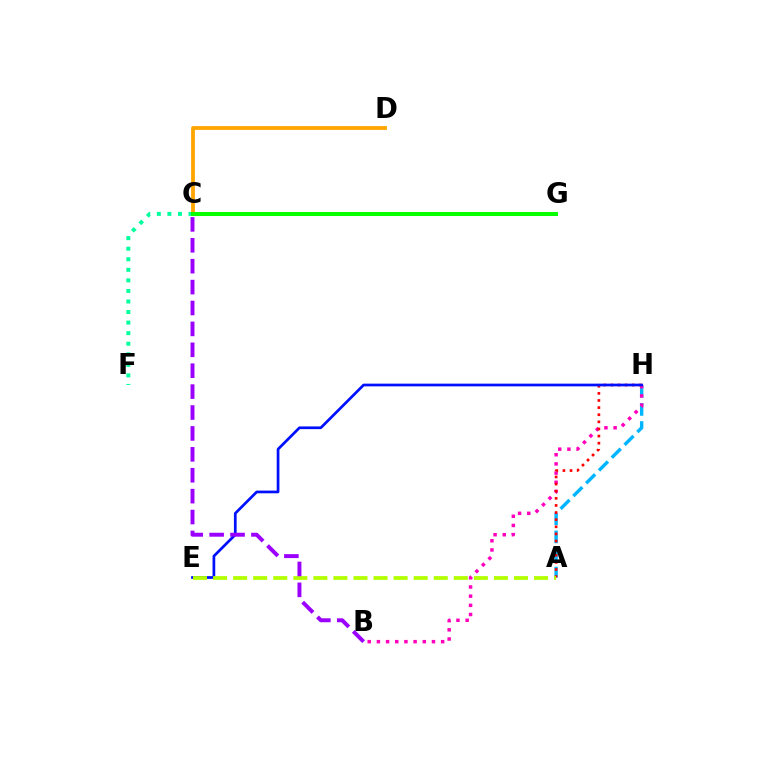{('A', 'H'): [{'color': '#00b5ff', 'line_style': 'dashed', 'thickness': 2.46}, {'color': '#ff0000', 'line_style': 'dotted', 'thickness': 1.93}], ('C', 'F'): [{'color': '#00ff9d', 'line_style': 'dotted', 'thickness': 2.87}], ('C', 'D'): [{'color': '#ffa500', 'line_style': 'solid', 'thickness': 2.74}], ('B', 'H'): [{'color': '#ff00bd', 'line_style': 'dotted', 'thickness': 2.49}], ('E', 'H'): [{'color': '#0010ff', 'line_style': 'solid', 'thickness': 1.95}], ('C', 'G'): [{'color': '#08ff00', 'line_style': 'solid', 'thickness': 2.91}], ('A', 'E'): [{'color': '#b3ff00', 'line_style': 'dashed', 'thickness': 2.73}], ('B', 'C'): [{'color': '#9b00ff', 'line_style': 'dashed', 'thickness': 2.84}]}